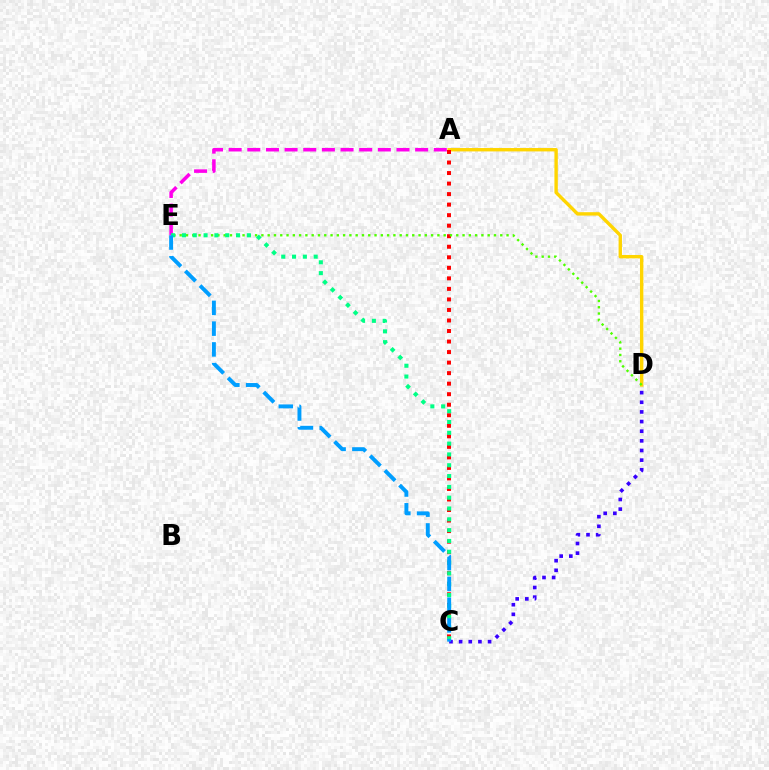{('A', 'D'): [{'color': '#ffd500', 'line_style': 'solid', 'thickness': 2.44}], ('A', 'C'): [{'color': '#ff0000', 'line_style': 'dotted', 'thickness': 2.86}], ('A', 'E'): [{'color': '#ff00ed', 'line_style': 'dashed', 'thickness': 2.53}], ('C', 'D'): [{'color': '#3700ff', 'line_style': 'dotted', 'thickness': 2.62}], ('D', 'E'): [{'color': '#4fff00', 'line_style': 'dotted', 'thickness': 1.71}], ('C', 'E'): [{'color': '#00ff86', 'line_style': 'dotted', 'thickness': 2.94}, {'color': '#009eff', 'line_style': 'dashed', 'thickness': 2.82}]}